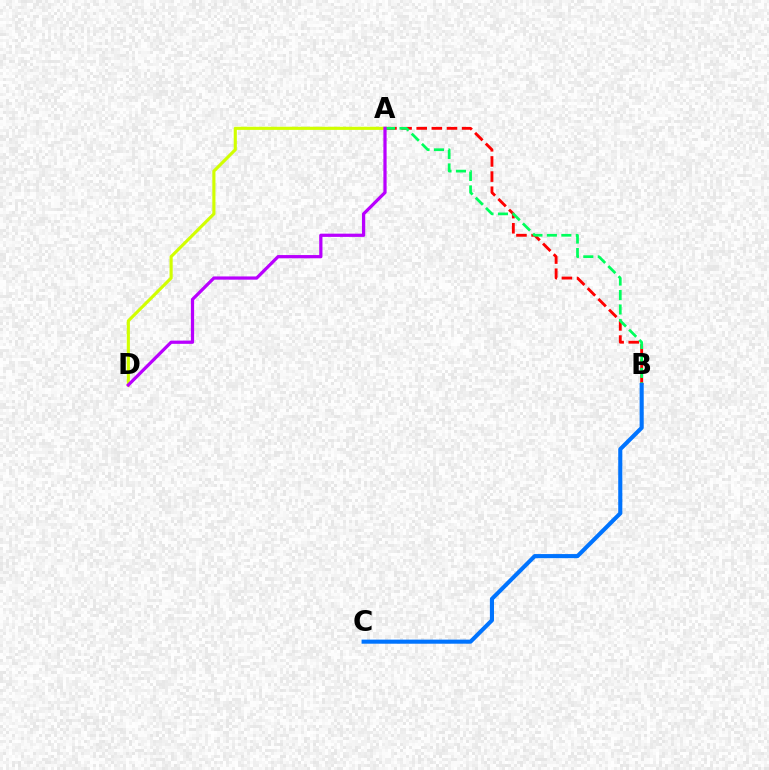{('A', 'B'): [{'color': '#ff0000', 'line_style': 'dashed', 'thickness': 2.06}, {'color': '#00ff5c', 'line_style': 'dashed', 'thickness': 1.96}], ('A', 'D'): [{'color': '#d1ff00', 'line_style': 'solid', 'thickness': 2.25}, {'color': '#b900ff', 'line_style': 'solid', 'thickness': 2.33}], ('B', 'C'): [{'color': '#0074ff', 'line_style': 'solid', 'thickness': 2.95}]}